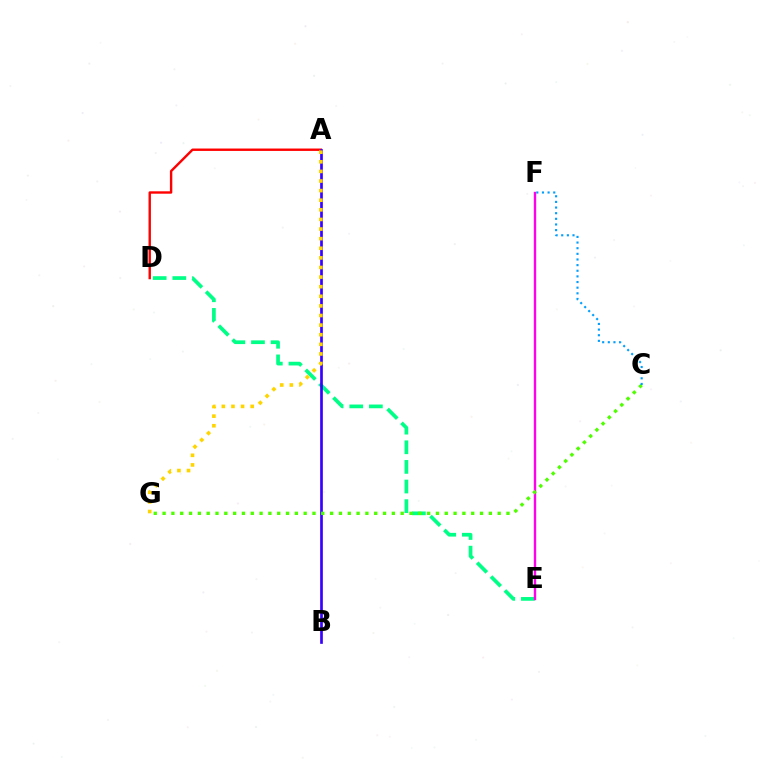{('D', 'E'): [{'color': '#00ff86', 'line_style': 'dashed', 'thickness': 2.67}], ('A', 'D'): [{'color': '#ff0000', 'line_style': 'solid', 'thickness': 1.73}], ('A', 'B'): [{'color': '#3700ff', 'line_style': 'solid', 'thickness': 1.93}], ('E', 'F'): [{'color': '#ff00ed', 'line_style': 'solid', 'thickness': 1.72}], ('C', 'G'): [{'color': '#4fff00', 'line_style': 'dotted', 'thickness': 2.4}], ('A', 'G'): [{'color': '#ffd500', 'line_style': 'dotted', 'thickness': 2.61}], ('C', 'F'): [{'color': '#009eff', 'line_style': 'dotted', 'thickness': 1.53}]}